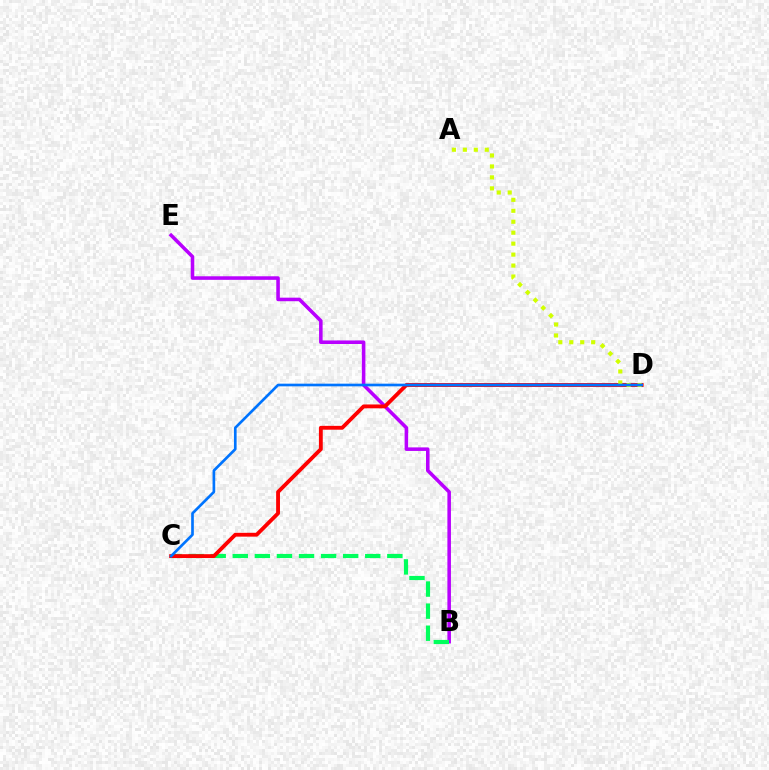{('B', 'E'): [{'color': '#b900ff', 'line_style': 'solid', 'thickness': 2.56}], ('B', 'C'): [{'color': '#00ff5c', 'line_style': 'dashed', 'thickness': 3.0}], ('C', 'D'): [{'color': '#ff0000', 'line_style': 'solid', 'thickness': 2.77}, {'color': '#0074ff', 'line_style': 'solid', 'thickness': 1.92}], ('A', 'D'): [{'color': '#d1ff00', 'line_style': 'dotted', 'thickness': 2.98}]}